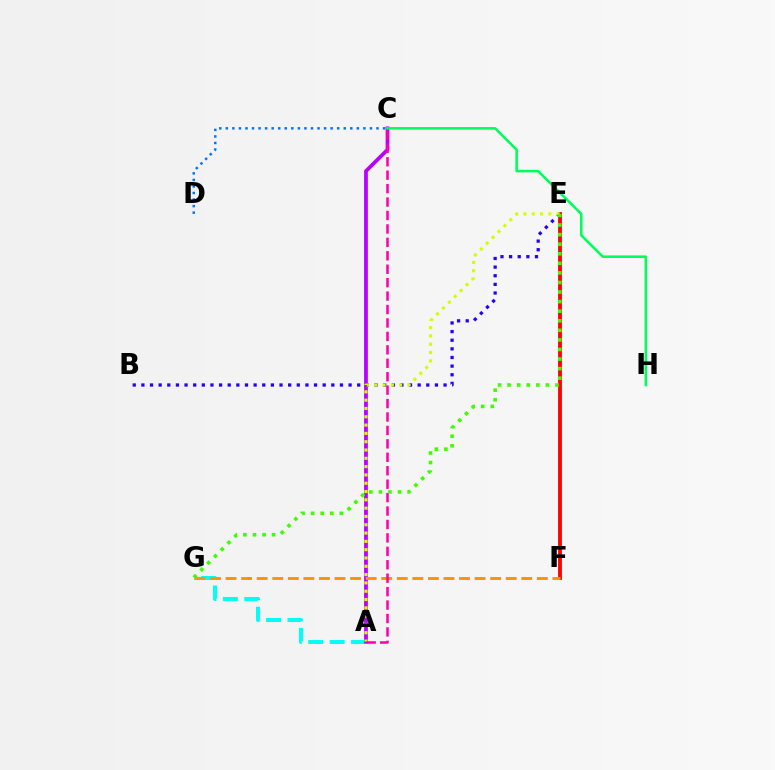{('E', 'F'): [{'color': '#ff0000', 'line_style': 'solid', 'thickness': 2.74}], ('C', 'D'): [{'color': '#0074ff', 'line_style': 'dotted', 'thickness': 1.78}], ('A', 'G'): [{'color': '#00fff6', 'line_style': 'dashed', 'thickness': 2.91}], ('A', 'C'): [{'color': '#b900ff', 'line_style': 'solid', 'thickness': 2.71}, {'color': '#ff00ac', 'line_style': 'dashed', 'thickness': 1.82}], ('F', 'G'): [{'color': '#ff9400', 'line_style': 'dashed', 'thickness': 2.11}], ('B', 'E'): [{'color': '#2500ff', 'line_style': 'dotted', 'thickness': 2.35}], ('C', 'H'): [{'color': '#00ff5c', 'line_style': 'solid', 'thickness': 1.85}], ('A', 'E'): [{'color': '#d1ff00', 'line_style': 'dotted', 'thickness': 2.26}], ('E', 'G'): [{'color': '#3dff00', 'line_style': 'dotted', 'thickness': 2.6}]}